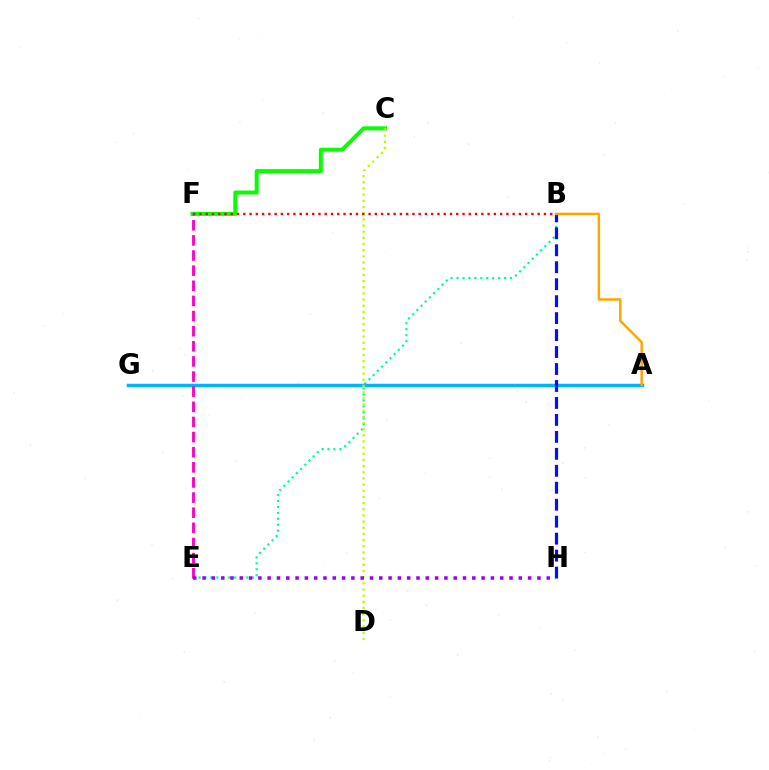{('C', 'F'): [{'color': '#08ff00', 'line_style': 'solid', 'thickness': 2.87}], ('B', 'E'): [{'color': '#00ff9d', 'line_style': 'dotted', 'thickness': 1.61}], ('A', 'G'): [{'color': '#00b5ff', 'line_style': 'solid', 'thickness': 2.51}], ('B', 'H'): [{'color': '#0010ff', 'line_style': 'dashed', 'thickness': 2.3}], ('C', 'D'): [{'color': '#b3ff00', 'line_style': 'dotted', 'thickness': 1.68}], ('A', 'B'): [{'color': '#ffa500', 'line_style': 'solid', 'thickness': 1.78}], ('B', 'F'): [{'color': '#ff0000', 'line_style': 'dotted', 'thickness': 1.7}], ('E', 'F'): [{'color': '#ff00bd', 'line_style': 'dashed', 'thickness': 2.06}], ('E', 'H'): [{'color': '#9b00ff', 'line_style': 'dotted', 'thickness': 2.53}]}